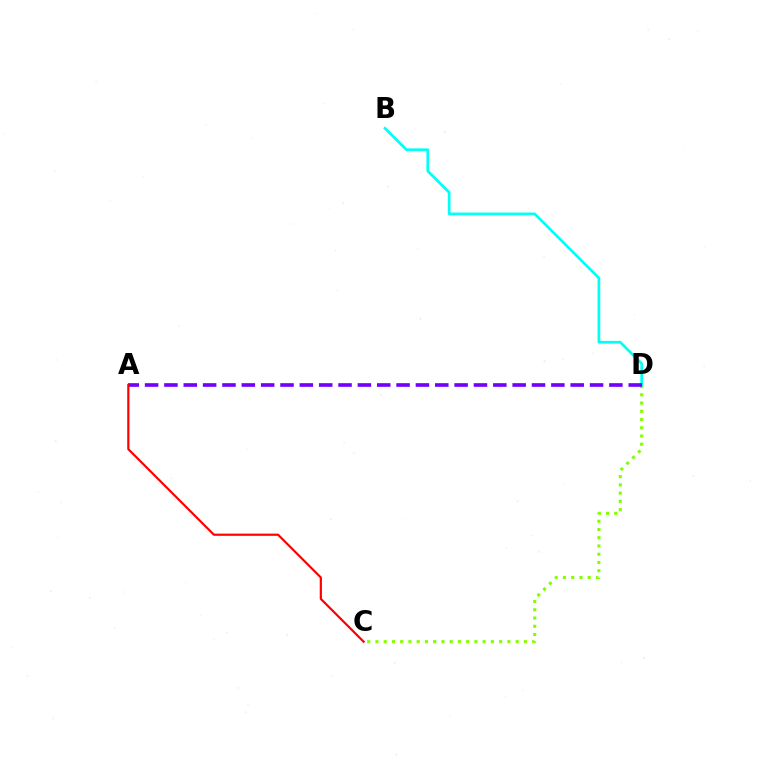{('C', 'D'): [{'color': '#84ff00', 'line_style': 'dotted', 'thickness': 2.24}], ('B', 'D'): [{'color': '#00fff6', 'line_style': 'solid', 'thickness': 1.95}], ('A', 'D'): [{'color': '#7200ff', 'line_style': 'dashed', 'thickness': 2.63}], ('A', 'C'): [{'color': '#ff0000', 'line_style': 'solid', 'thickness': 1.58}]}